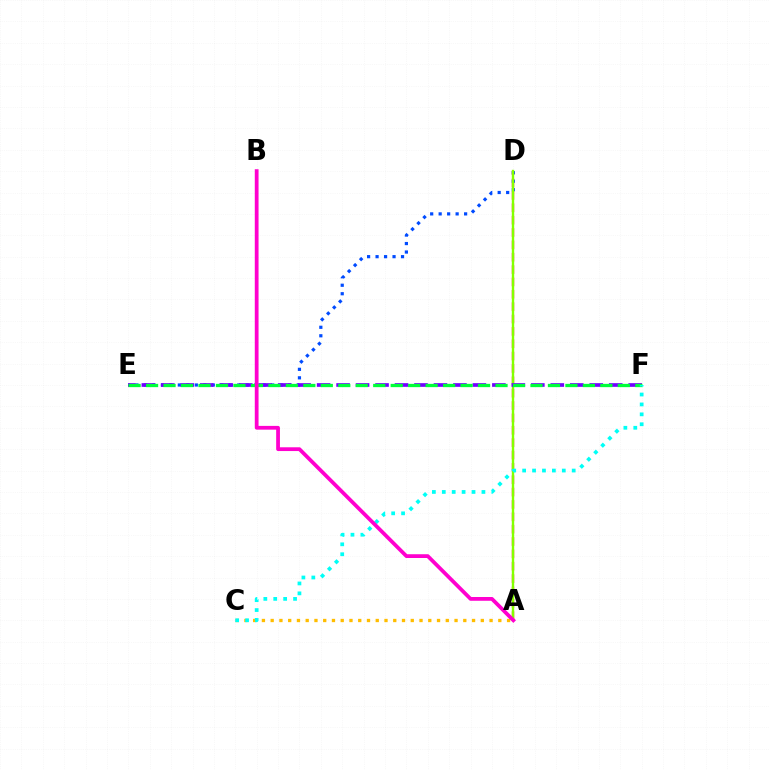{('A', 'D'): [{'color': '#ff0000', 'line_style': 'dashed', 'thickness': 1.68}, {'color': '#84ff00', 'line_style': 'solid', 'thickness': 1.71}], ('D', 'E'): [{'color': '#004bff', 'line_style': 'dotted', 'thickness': 2.31}], ('A', 'C'): [{'color': '#ffbd00', 'line_style': 'dotted', 'thickness': 2.38}], ('E', 'F'): [{'color': '#7200ff', 'line_style': 'dashed', 'thickness': 2.65}, {'color': '#00ff39', 'line_style': 'dashed', 'thickness': 2.37}], ('C', 'F'): [{'color': '#00fff6', 'line_style': 'dotted', 'thickness': 2.69}], ('A', 'B'): [{'color': '#ff00cf', 'line_style': 'solid', 'thickness': 2.71}]}